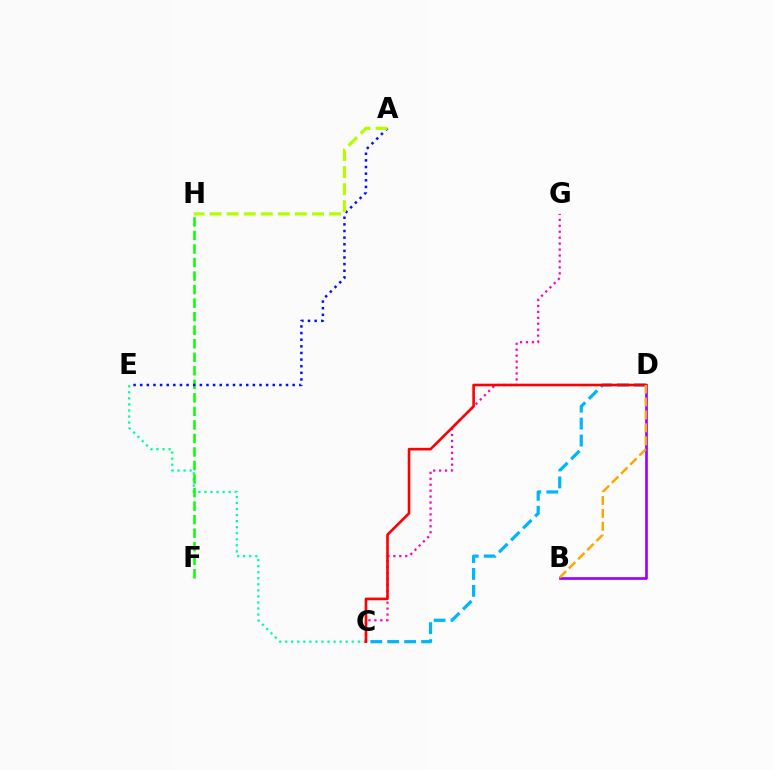{('C', 'E'): [{'color': '#00ff9d', 'line_style': 'dotted', 'thickness': 1.64}], ('C', 'G'): [{'color': '#ff00bd', 'line_style': 'dotted', 'thickness': 1.61}], ('F', 'H'): [{'color': '#08ff00', 'line_style': 'dashed', 'thickness': 1.84}], ('C', 'D'): [{'color': '#00b5ff', 'line_style': 'dashed', 'thickness': 2.3}, {'color': '#ff0000', 'line_style': 'solid', 'thickness': 1.88}], ('A', 'E'): [{'color': '#0010ff', 'line_style': 'dotted', 'thickness': 1.8}], ('A', 'H'): [{'color': '#b3ff00', 'line_style': 'dashed', 'thickness': 2.32}], ('B', 'D'): [{'color': '#9b00ff', 'line_style': 'solid', 'thickness': 1.92}, {'color': '#ffa500', 'line_style': 'dashed', 'thickness': 1.76}]}